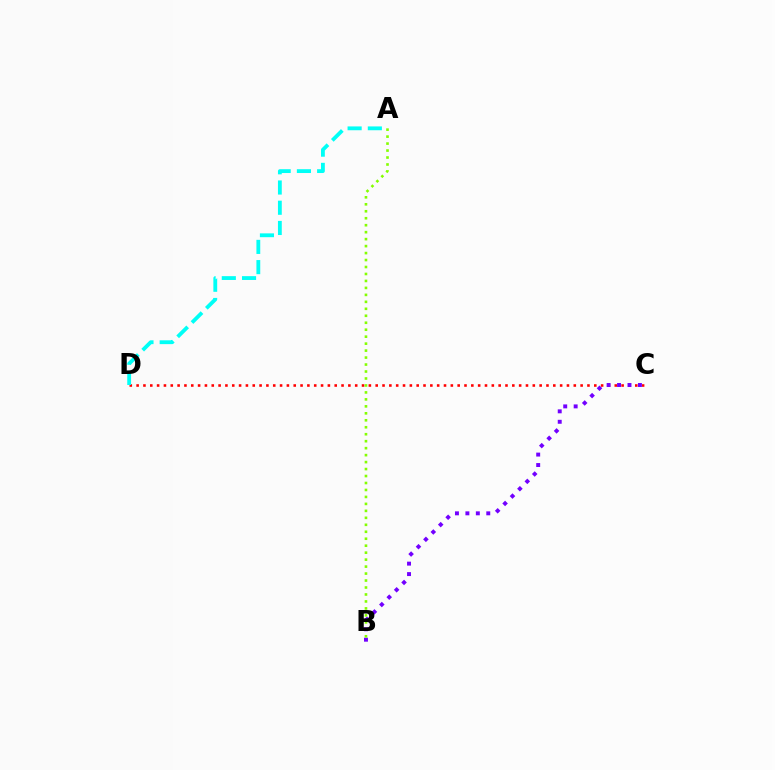{('C', 'D'): [{'color': '#ff0000', 'line_style': 'dotted', 'thickness': 1.86}], ('B', 'C'): [{'color': '#7200ff', 'line_style': 'dotted', 'thickness': 2.84}], ('A', 'D'): [{'color': '#00fff6', 'line_style': 'dashed', 'thickness': 2.75}], ('A', 'B'): [{'color': '#84ff00', 'line_style': 'dotted', 'thickness': 1.89}]}